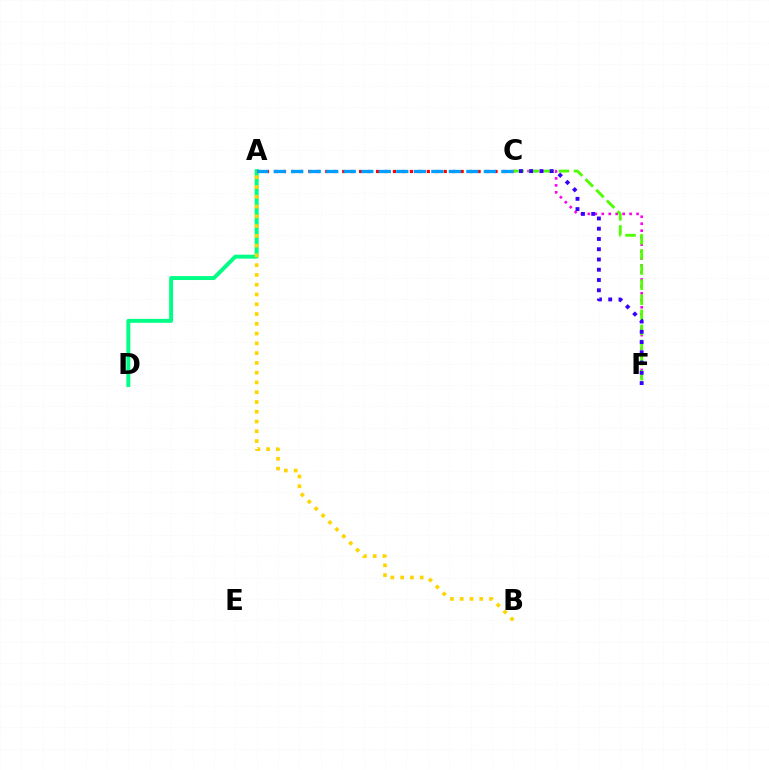{('C', 'F'): [{'color': '#ff00ed', 'line_style': 'dotted', 'thickness': 1.89}, {'color': '#4fff00', 'line_style': 'dashed', 'thickness': 2.05}, {'color': '#3700ff', 'line_style': 'dotted', 'thickness': 2.79}], ('A', 'D'): [{'color': '#00ff86', 'line_style': 'solid', 'thickness': 2.84}], ('A', 'C'): [{'color': '#ff0000', 'line_style': 'dotted', 'thickness': 2.3}, {'color': '#009eff', 'line_style': 'dashed', 'thickness': 2.38}], ('A', 'B'): [{'color': '#ffd500', 'line_style': 'dotted', 'thickness': 2.66}]}